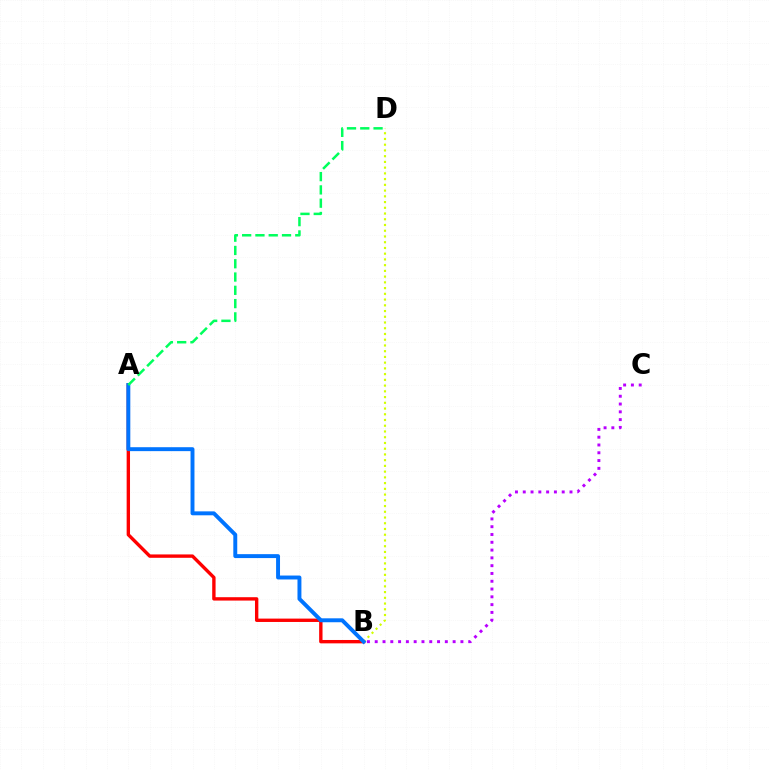{('A', 'B'): [{'color': '#ff0000', 'line_style': 'solid', 'thickness': 2.43}, {'color': '#0074ff', 'line_style': 'solid', 'thickness': 2.83}], ('B', 'D'): [{'color': '#d1ff00', 'line_style': 'dotted', 'thickness': 1.56}], ('B', 'C'): [{'color': '#b900ff', 'line_style': 'dotted', 'thickness': 2.12}], ('A', 'D'): [{'color': '#00ff5c', 'line_style': 'dashed', 'thickness': 1.8}]}